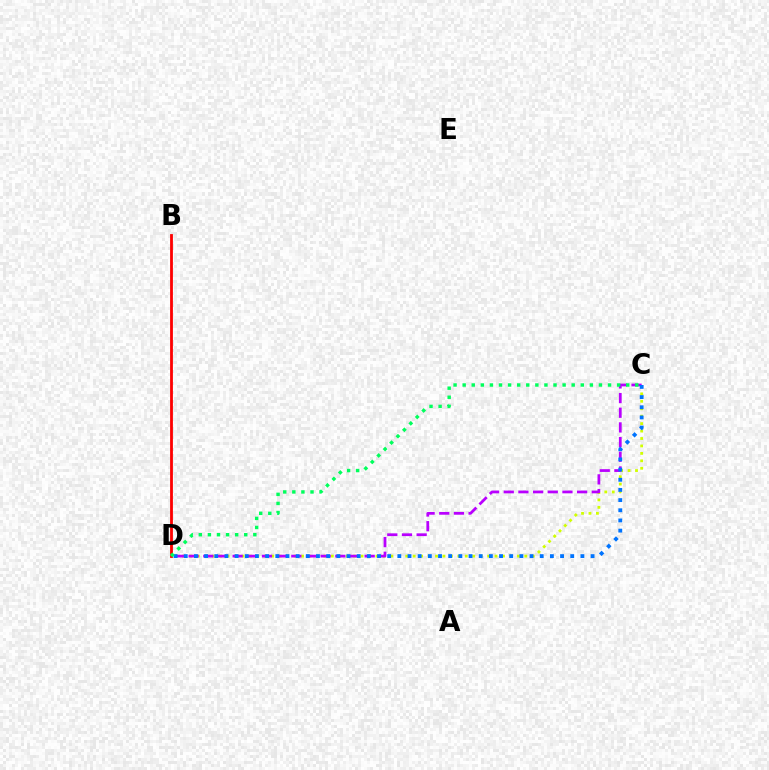{('C', 'D'): [{'color': '#d1ff00', 'line_style': 'dotted', 'thickness': 2.02}, {'color': '#b900ff', 'line_style': 'dashed', 'thickness': 1.99}, {'color': '#0074ff', 'line_style': 'dotted', 'thickness': 2.76}, {'color': '#00ff5c', 'line_style': 'dotted', 'thickness': 2.47}], ('B', 'D'): [{'color': '#ff0000', 'line_style': 'solid', 'thickness': 2.02}]}